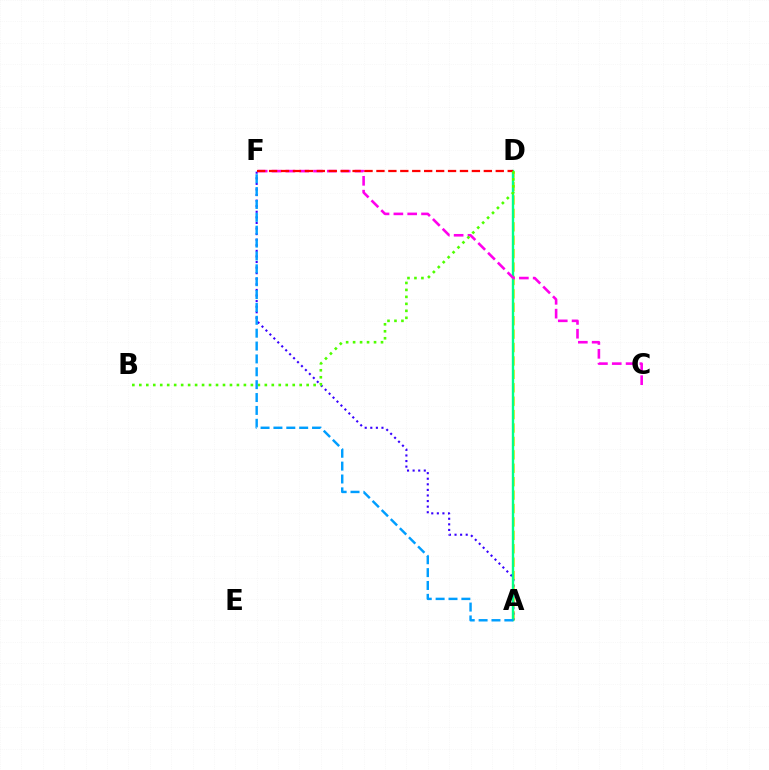{('A', 'D'): [{'color': '#ffd500', 'line_style': 'dashed', 'thickness': 1.82}, {'color': '#00ff86', 'line_style': 'solid', 'thickness': 1.72}], ('A', 'F'): [{'color': '#3700ff', 'line_style': 'dotted', 'thickness': 1.52}, {'color': '#009eff', 'line_style': 'dashed', 'thickness': 1.75}], ('C', 'F'): [{'color': '#ff00ed', 'line_style': 'dashed', 'thickness': 1.88}], ('D', 'F'): [{'color': '#ff0000', 'line_style': 'dashed', 'thickness': 1.62}], ('B', 'D'): [{'color': '#4fff00', 'line_style': 'dotted', 'thickness': 1.89}]}